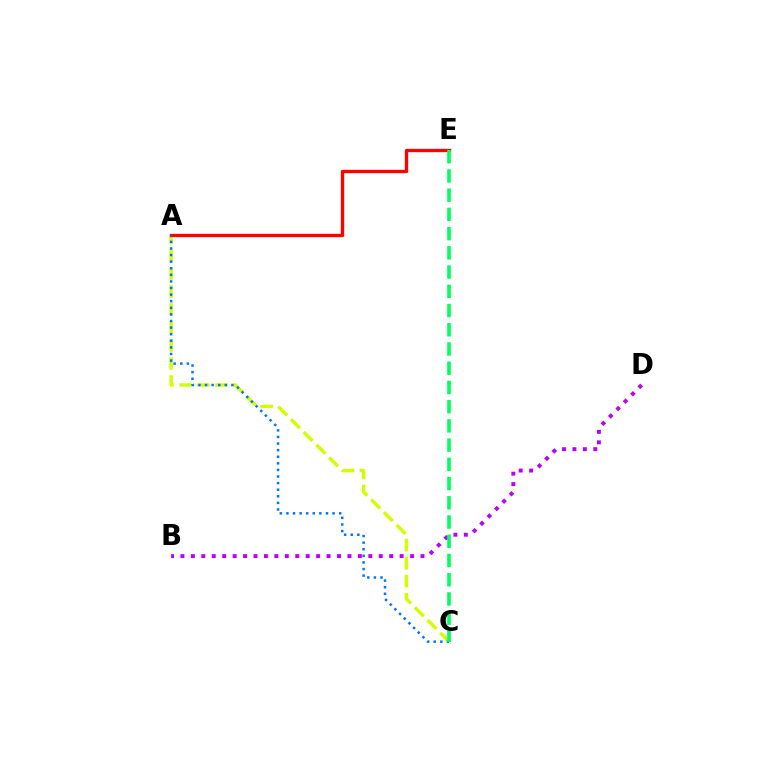{('A', 'C'): [{'color': '#d1ff00', 'line_style': 'dashed', 'thickness': 2.44}, {'color': '#0074ff', 'line_style': 'dotted', 'thickness': 1.79}], ('A', 'E'): [{'color': '#ff0000', 'line_style': 'solid', 'thickness': 2.39}], ('B', 'D'): [{'color': '#b900ff', 'line_style': 'dotted', 'thickness': 2.84}], ('C', 'E'): [{'color': '#00ff5c', 'line_style': 'dashed', 'thickness': 2.61}]}